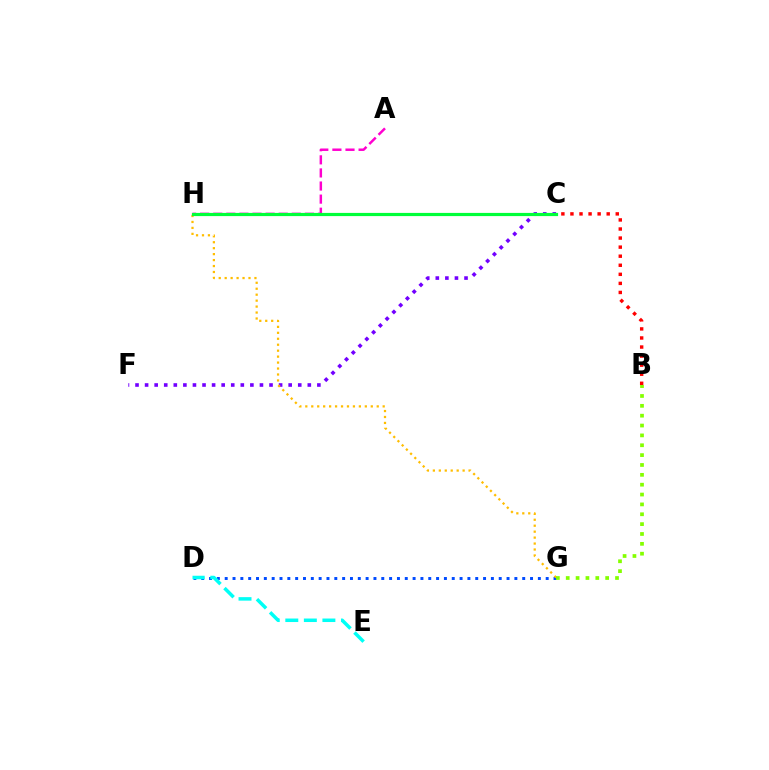{('C', 'F'): [{'color': '#7200ff', 'line_style': 'dotted', 'thickness': 2.6}], ('B', 'C'): [{'color': '#ff0000', 'line_style': 'dotted', 'thickness': 2.46}], ('D', 'G'): [{'color': '#004bff', 'line_style': 'dotted', 'thickness': 2.13}], ('G', 'H'): [{'color': '#ffbd00', 'line_style': 'dotted', 'thickness': 1.62}], ('A', 'H'): [{'color': '#ff00cf', 'line_style': 'dashed', 'thickness': 1.78}], ('B', 'G'): [{'color': '#84ff00', 'line_style': 'dotted', 'thickness': 2.68}], ('D', 'E'): [{'color': '#00fff6', 'line_style': 'dashed', 'thickness': 2.52}], ('C', 'H'): [{'color': '#00ff39', 'line_style': 'solid', 'thickness': 2.3}]}